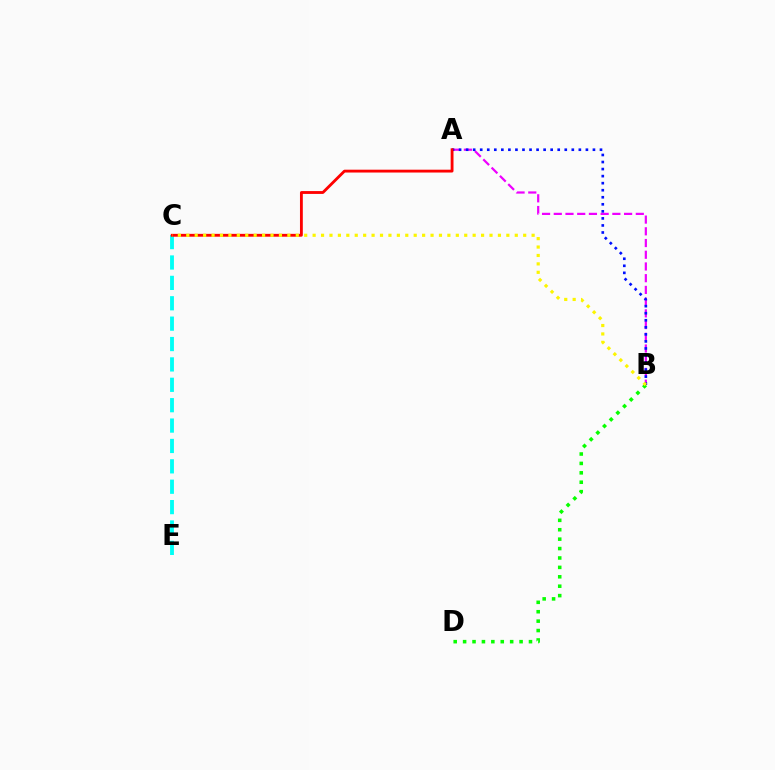{('C', 'E'): [{'color': '#00fff6', 'line_style': 'dashed', 'thickness': 2.77}], ('A', 'B'): [{'color': '#ee00ff', 'line_style': 'dashed', 'thickness': 1.59}, {'color': '#0010ff', 'line_style': 'dotted', 'thickness': 1.91}], ('A', 'C'): [{'color': '#ff0000', 'line_style': 'solid', 'thickness': 2.04}], ('B', 'D'): [{'color': '#08ff00', 'line_style': 'dotted', 'thickness': 2.56}], ('B', 'C'): [{'color': '#fcf500', 'line_style': 'dotted', 'thickness': 2.29}]}